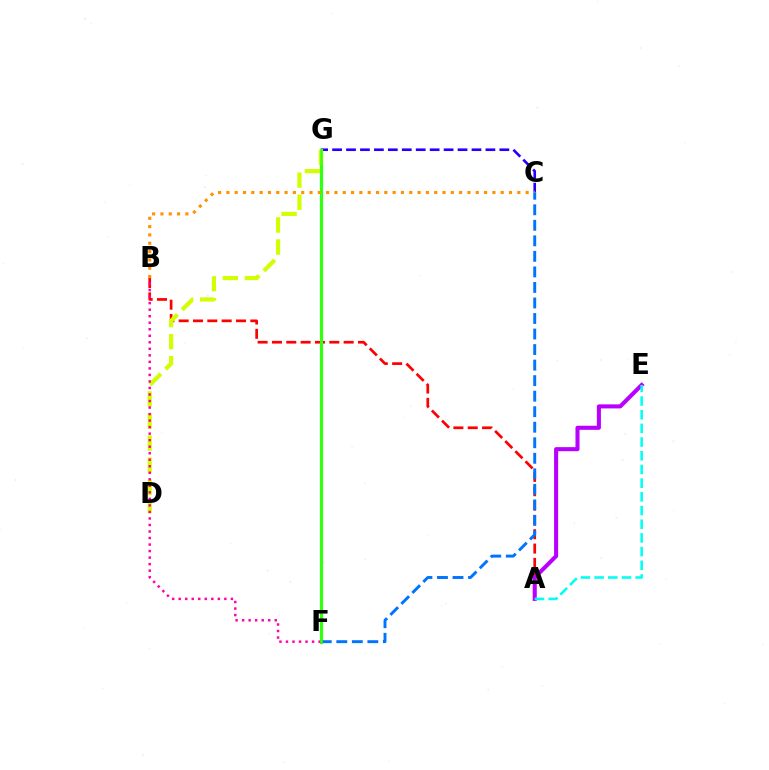{('A', 'B'): [{'color': '#ff0000', 'line_style': 'dashed', 'thickness': 1.95}], ('C', 'G'): [{'color': '#2500ff', 'line_style': 'dashed', 'thickness': 1.89}], ('A', 'E'): [{'color': '#b900ff', 'line_style': 'solid', 'thickness': 2.93}, {'color': '#00fff6', 'line_style': 'dashed', 'thickness': 1.86}], ('F', 'G'): [{'color': '#00ff5c', 'line_style': 'solid', 'thickness': 2.32}, {'color': '#3dff00', 'line_style': 'solid', 'thickness': 1.82}], ('D', 'G'): [{'color': '#d1ff00', 'line_style': 'dashed', 'thickness': 3.0}], ('B', 'F'): [{'color': '#ff00ac', 'line_style': 'dotted', 'thickness': 1.77}], ('B', 'C'): [{'color': '#ff9400', 'line_style': 'dotted', 'thickness': 2.26}], ('C', 'F'): [{'color': '#0074ff', 'line_style': 'dashed', 'thickness': 2.11}]}